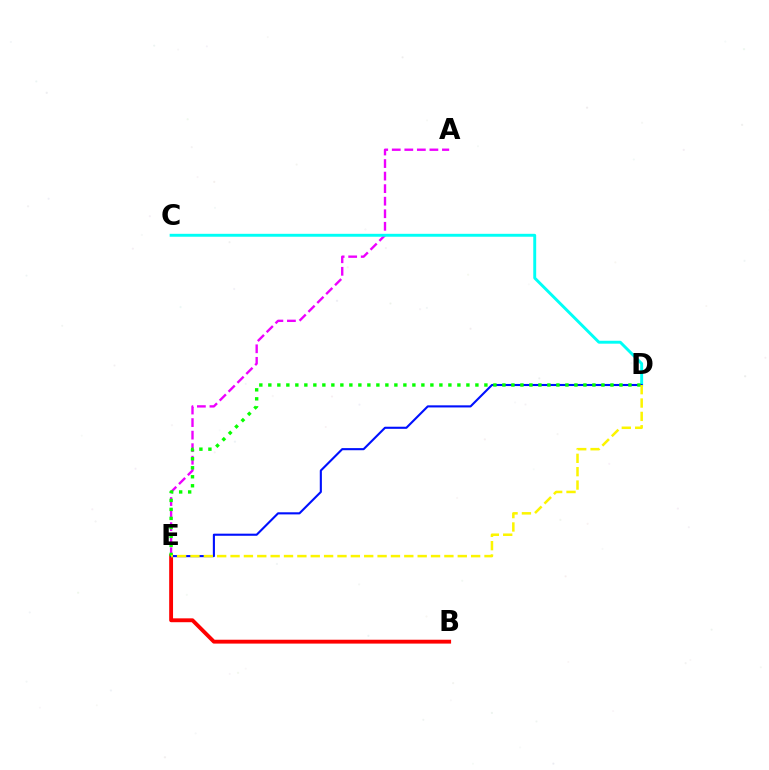{('B', 'E'): [{'color': '#ff0000', 'line_style': 'solid', 'thickness': 2.78}], ('A', 'E'): [{'color': '#ee00ff', 'line_style': 'dashed', 'thickness': 1.7}], ('C', 'D'): [{'color': '#00fff6', 'line_style': 'solid', 'thickness': 2.1}], ('D', 'E'): [{'color': '#0010ff', 'line_style': 'solid', 'thickness': 1.52}, {'color': '#08ff00', 'line_style': 'dotted', 'thickness': 2.45}, {'color': '#fcf500', 'line_style': 'dashed', 'thickness': 1.82}]}